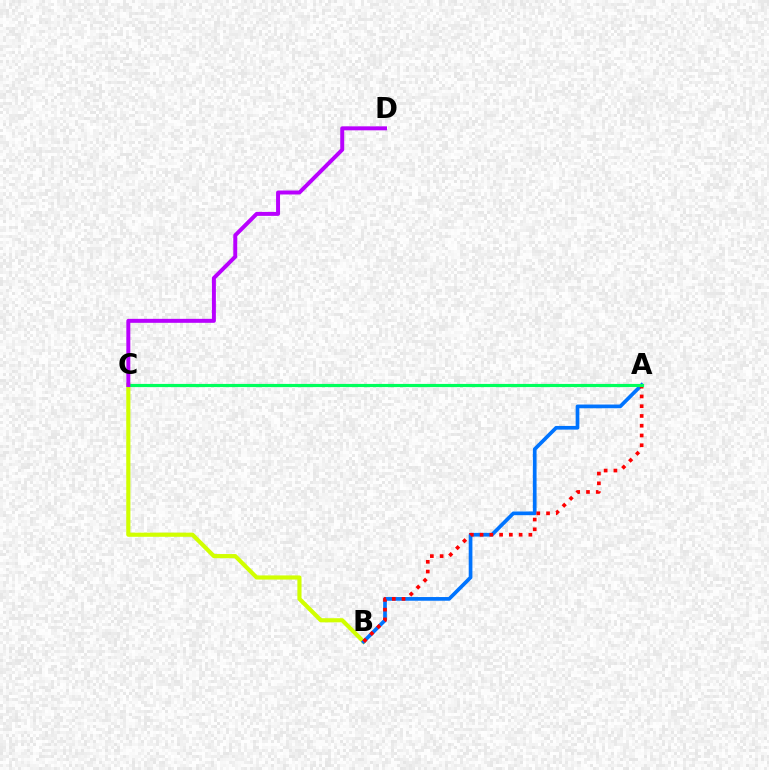{('B', 'C'): [{'color': '#d1ff00', 'line_style': 'solid', 'thickness': 2.98}], ('A', 'B'): [{'color': '#0074ff', 'line_style': 'solid', 'thickness': 2.66}, {'color': '#ff0000', 'line_style': 'dotted', 'thickness': 2.65}], ('A', 'C'): [{'color': '#00ff5c', 'line_style': 'solid', 'thickness': 2.28}], ('C', 'D'): [{'color': '#b900ff', 'line_style': 'solid', 'thickness': 2.86}]}